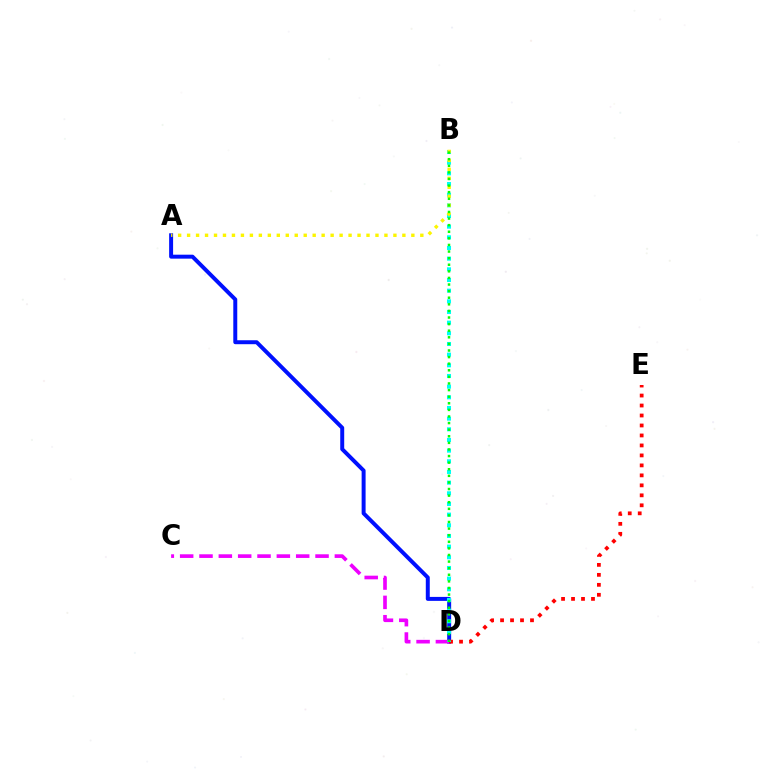{('A', 'D'): [{'color': '#0010ff', 'line_style': 'solid', 'thickness': 2.85}], ('D', 'E'): [{'color': '#ff0000', 'line_style': 'dotted', 'thickness': 2.71}], ('C', 'D'): [{'color': '#ee00ff', 'line_style': 'dashed', 'thickness': 2.63}], ('B', 'D'): [{'color': '#00fff6', 'line_style': 'dotted', 'thickness': 2.9}, {'color': '#08ff00', 'line_style': 'dotted', 'thickness': 1.79}], ('A', 'B'): [{'color': '#fcf500', 'line_style': 'dotted', 'thickness': 2.44}]}